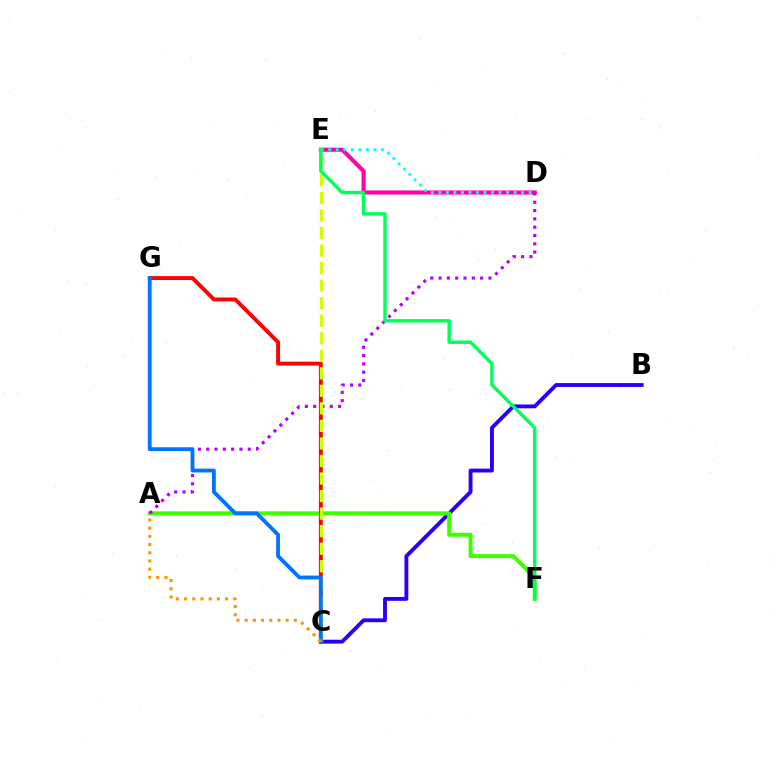{('D', 'E'): [{'color': '#ff00ac', 'line_style': 'solid', 'thickness': 2.94}, {'color': '#00fff6', 'line_style': 'dotted', 'thickness': 2.04}], ('B', 'C'): [{'color': '#2500ff', 'line_style': 'solid', 'thickness': 2.79}], ('A', 'F'): [{'color': '#3dff00', 'line_style': 'solid', 'thickness': 2.87}], ('A', 'D'): [{'color': '#b900ff', 'line_style': 'dotted', 'thickness': 2.26}], ('C', 'G'): [{'color': '#ff0000', 'line_style': 'solid', 'thickness': 2.79}, {'color': '#0074ff', 'line_style': 'solid', 'thickness': 2.75}], ('C', 'E'): [{'color': '#d1ff00', 'line_style': 'dashed', 'thickness': 2.38}], ('A', 'C'): [{'color': '#ff9400', 'line_style': 'dotted', 'thickness': 2.23}], ('E', 'F'): [{'color': '#00ff5c', 'line_style': 'solid', 'thickness': 2.47}]}